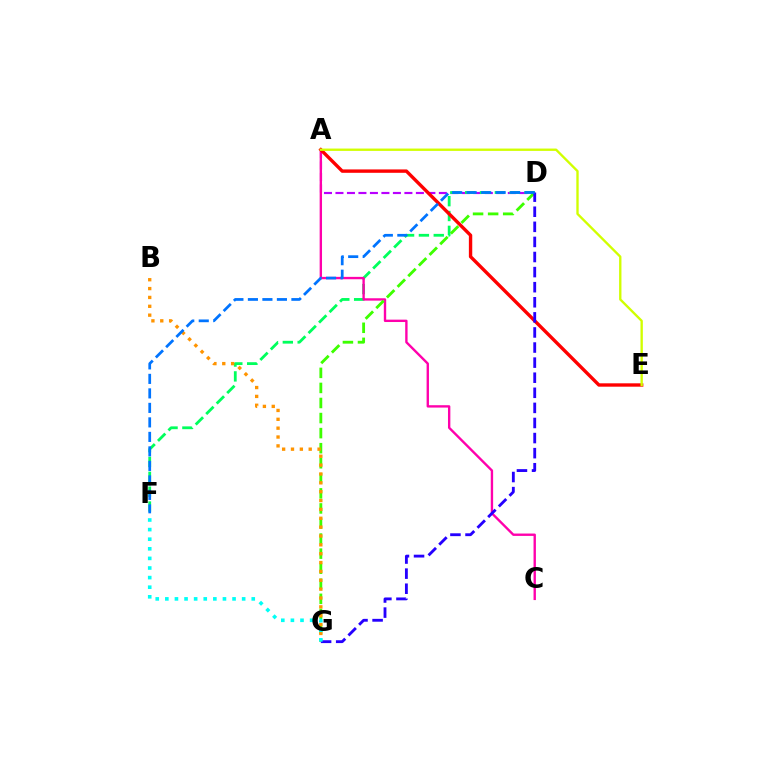{('A', 'D'): [{'color': '#b900ff', 'line_style': 'dashed', 'thickness': 1.56}], ('D', 'F'): [{'color': '#00ff5c', 'line_style': 'dashed', 'thickness': 2.02}, {'color': '#0074ff', 'line_style': 'dashed', 'thickness': 1.97}], ('A', 'C'): [{'color': '#ff00ac', 'line_style': 'solid', 'thickness': 1.71}], ('D', 'G'): [{'color': '#3dff00', 'line_style': 'dashed', 'thickness': 2.05}, {'color': '#2500ff', 'line_style': 'dashed', 'thickness': 2.05}], ('A', 'E'): [{'color': '#ff0000', 'line_style': 'solid', 'thickness': 2.43}, {'color': '#d1ff00', 'line_style': 'solid', 'thickness': 1.69}], ('B', 'G'): [{'color': '#ff9400', 'line_style': 'dotted', 'thickness': 2.41}], ('F', 'G'): [{'color': '#00fff6', 'line_style': 'dotted', 'thickness': 2.61}]}